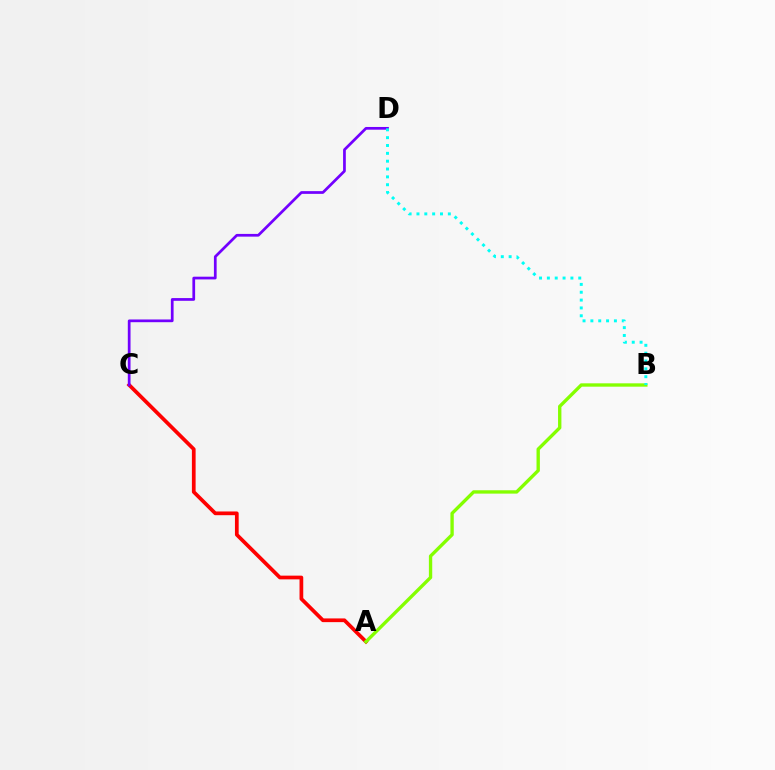{('A', 'C'): [{'color': '#ff0000', 'line_style': 'solid', 'thickness': 2.68}], ('A', 'B'): [{'color': '#84ff00', 'line_style': 'solid', 'thickness': 2.41}], ('C', 'D'): [{'color': '#7200ff', 'line_style': 'solid', 'thickness': 1.96}], ('B', 'D'): [{'color': '#00fff6', 'line_style': 'dotted', 'thickness': 2.13}]}